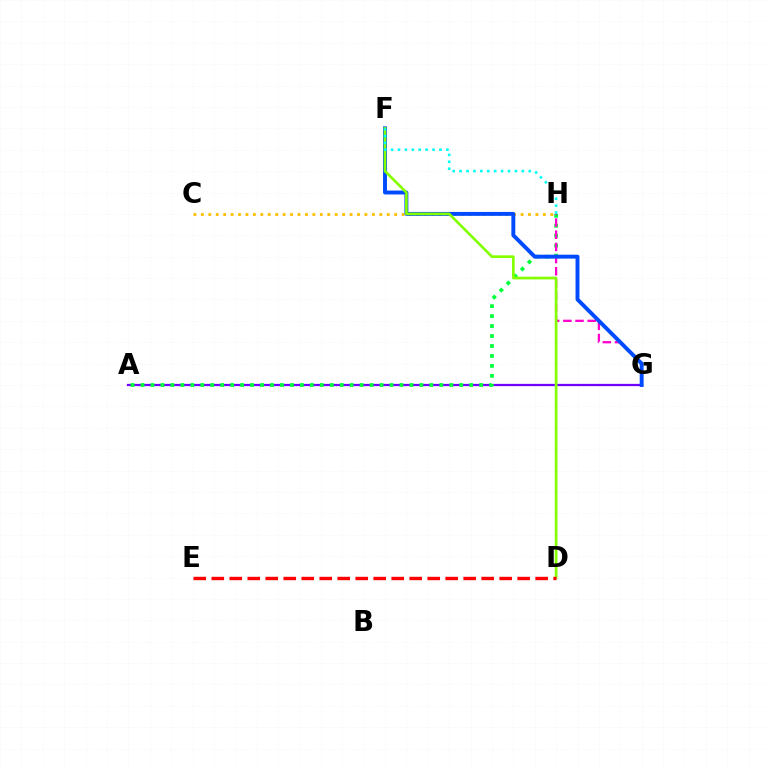{('A', 'G'): [{'color': '#7200ff', 'line_style': 'solid', 'thickness': 1.62}], ('A', 'H'): [{'color': '#00ff39', 'line_style': 'dotted', 'thickness': 2.71}], ('G', 'H'): [{'color': '#ff00cf', 'line_style': 'dashed', 'thickness': 1.65}], ('C', 'H'): [{'color': '#ffbd00', 'line_style': 'dotted', 'thickness': 2.02}], ('F', 'G'): [{'color': '#004bff', 'line_style': 'solid', 'thickness': 2.82}], ('D', 'F'): [{'color': '#84ff00', 'line_style': 'solid', 'thickness': 1.94}], ('F', 'H'): [{'color': '#00fff6', 'line_style': 'dotted', 'thickness': 1.88}], ('D', 'E'): [{'color': '#ff0000', 'line_style': 'dashed', 'thickness': 2.44}]}